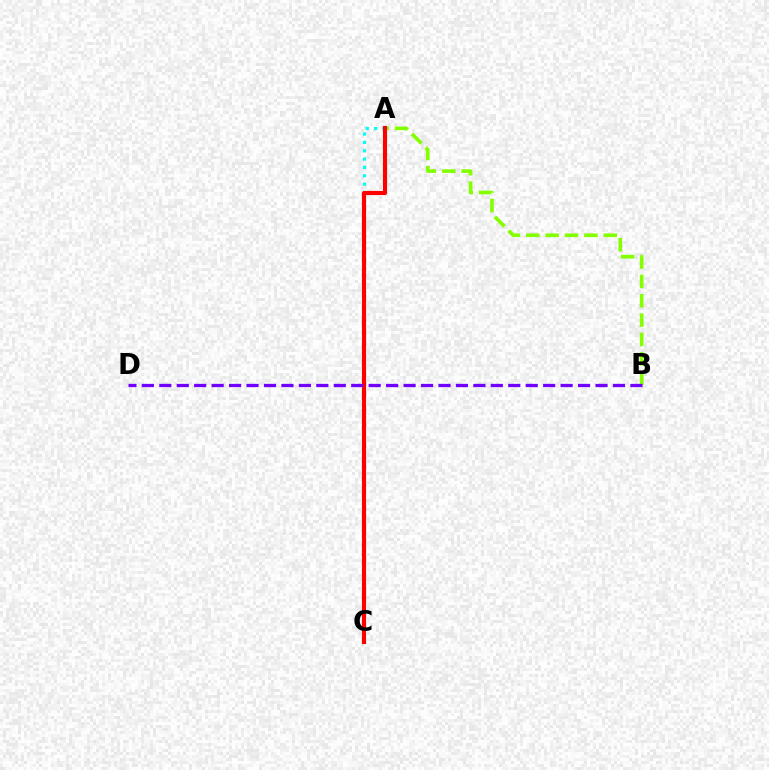{('A', 'C'): [{'color': '#00fff6', 'line_style': 'dotted', 'thickness': 2.26}, {'color': '#ff0000', 'line_style': 'solid', 'thickness': 2.97}], ('A', 'B'): [{'color': '#84ff00', 'line_style': 'dashed', 'thickness': 2.63}], ('B', 'D'): [{'color': '#7200ff', 'line_style': 'dashed', 'thickness': 2.37}]}